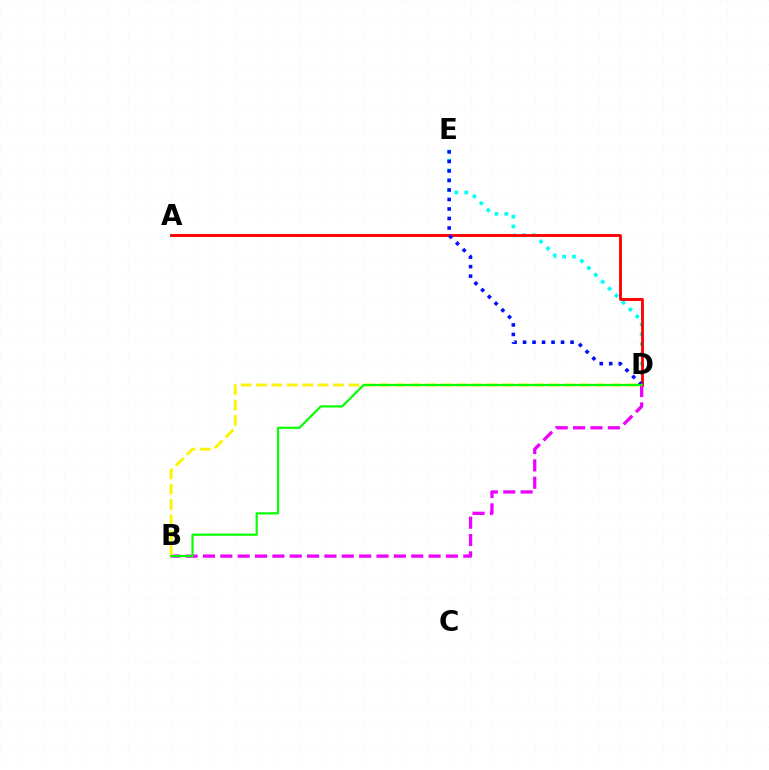{('D', 'E'): [{'color': '#00fff6', 'line_style': 'dotted', 'thickness': 2.66}, {'color': '#0010ff', 'line_style': 'dotted', 'thickness': 2.58}], ('A', 'D'): [{'color': '#ff0000', 'line_style': 'solid', 'thickness': 2.06}], ('B', 'D'): [{'color': '#ee00ff', 'line_style': 'dashed', 'thickness': 2.36}, {'color': '#fcf500', 'line_style': 'dashed', 'thickness': 2.09}, {'color': '#08ff00', 'line_style': 'solid', 'thickness': 1.58}]}